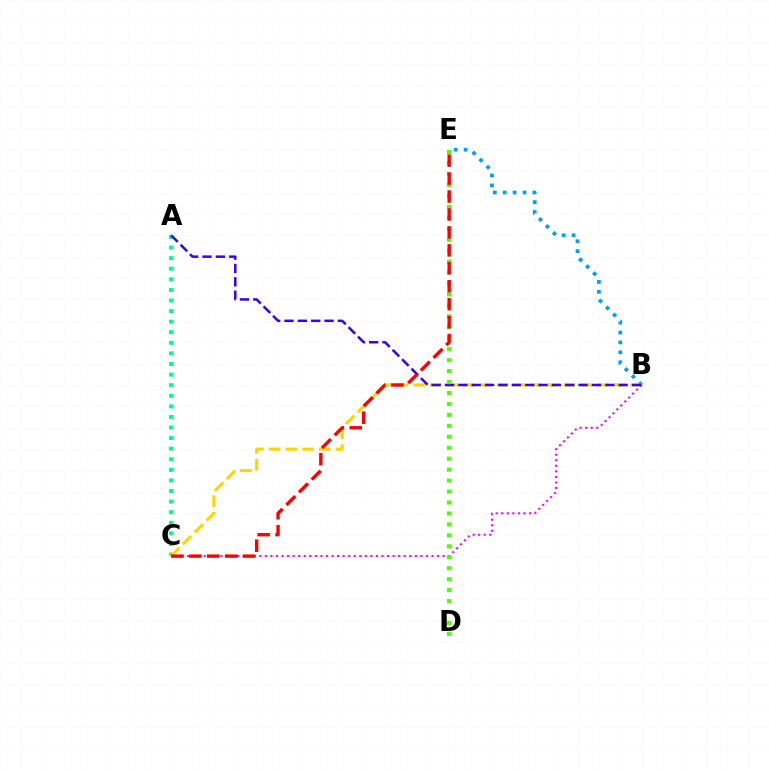{('A', 'C'): [{'color': '#00ff86', 'line_style': 'dotted', 'thickness': 2.88}], ('B', 'E'): [{'color': '#009eff', 'line_style': 'dotted', 'thickness': 2.69}], ('B', 'C'): [{'color': '#ffd500', 'line_style': 'dashed', 'thickness': 2.27}, {'color': '#ff00ed', 'line_style': 'dotted', 'thickness': 1.51}], ('A', 'B'): [{'color': '#3700ff', 'line_style': 'dashed', 'thickness': 1.82}], ('D', 'E'): [{'color': '#4fff00', 'line_style': 'dotted', 'thickness': 2.98}], ('C', 'E'): [{'color': '#ff0000', 'line_style': 'dashed', 'thickness': 2.44}]}